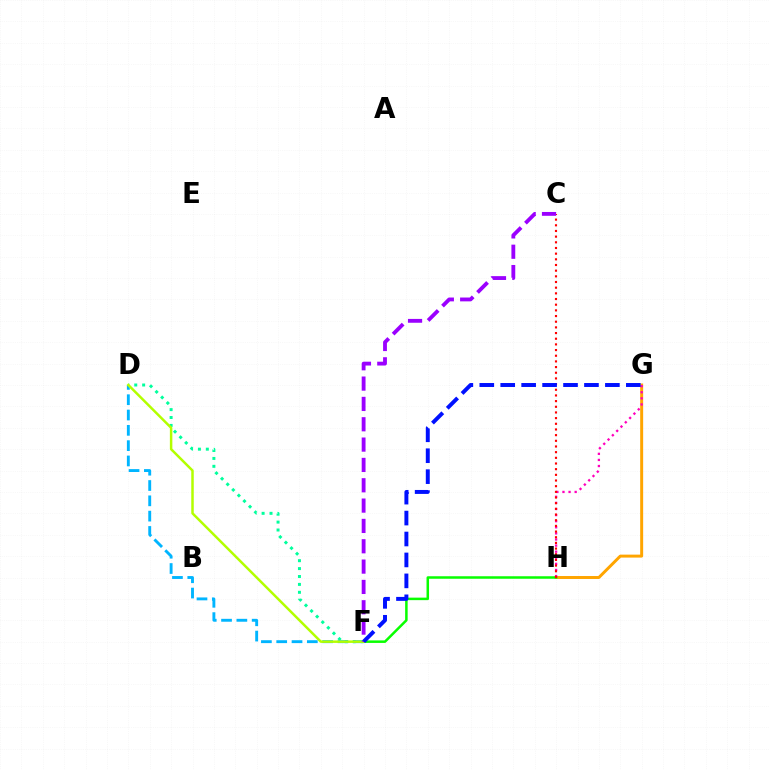{('G', 'H'): [{'color': '#ffa500', 'line_style': 'solid', 'thickness': 2.13}, {'color': '#ff00bd', 'line_style': 'dotted', 'thickness': 1.66}], ('D', 'F'): [{'color': '#00ff9d', 'line_style': 'dotted', 'thickness': 2.15}, {'color': '#00b5ff', 'line_style': 'dashed', 'thickness': 2.08}, {'color': '#b3ff00', 'line_style': 'solid', 'thickness': 1.79}], ('F', 'H'): [{'color': '#08ff00', 'line_style': 'solid', 'thickness': 1.81}], ('C', 'H'): [{'color': '#ff0000', 'line_style': 'dotted', 'thickness': 1.54}], ('C', 'F'): [{'color': '#9b00ff', 'line_style': 'dashed', 'thickness': 2.76}], ('F', 'G'): [{'color': '#0010ff', 'line_style': 'dashed', 'thickness': 2.84}]}